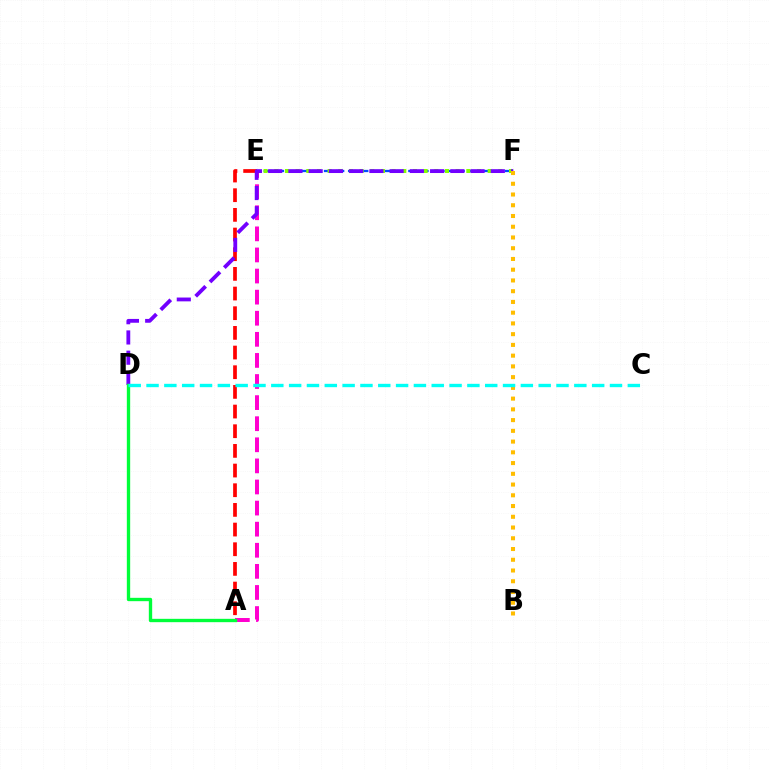{('A', 'E'): [{'color': '#ff00cf', 'line_style': 'dashed', 'thickness': 2.87}, {'color': '#ff0000', 'line_style': 'dashed', 'thickness': 2.67}], ('E', 'F'): [{'color': '#004bff', 'line_style': 'dashed', 'thickness': 1.64}, {'color': '#84ff00', 'line_style': 'dotted', 'thickness': 2.9}], ('D', 'F'): [{'color': '#7200ff', 'line_style': 'dashed', 'thickness': 2.75}], ('A', 'D'): [{'color': '#00ff39', 'line_style': 'solid', 'thickness': 2.41}], ('B', 'F'): [{'color': '#ffbd00', 'line_style': 'dotted', 'thickness': 2.92}], ('C', 'D'): [{'color': '#00fff6', 'line_style': 'dashed', 'thickness': 2.42}]}